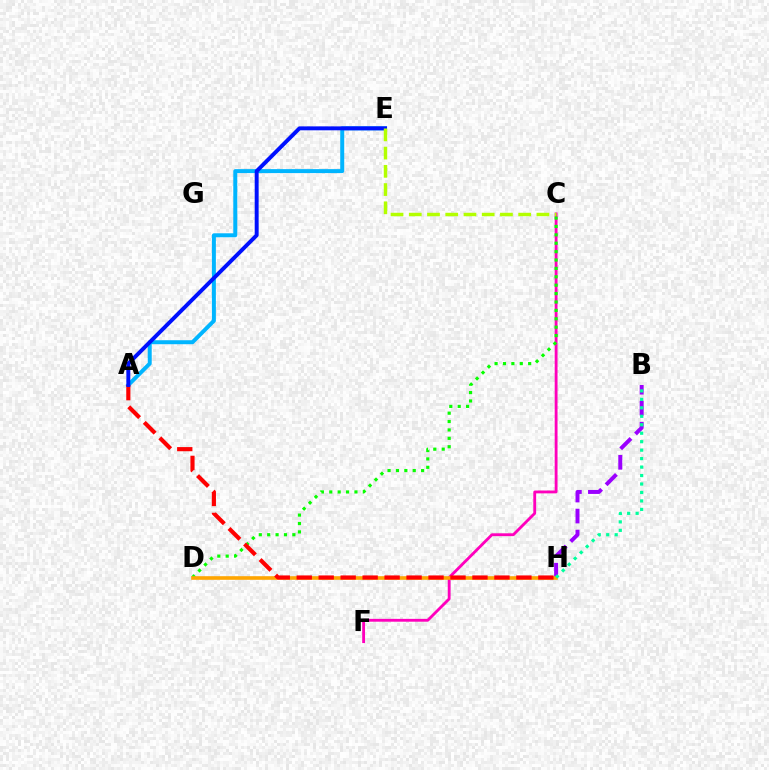{('C', 'F'): [{'color': '#ff00bd', 'line_style': 'solid', 'thickness': 2.04}], ('C', 'D'): [{'color': '#08ff00', 'line_style': 'dotted', 'thickness': 2.28}], ('B', 'H'): [{'color': '#9b00ff', 'line_style': 'dashed', 'thickness': 2.85}, {'color': '#00ff9d', 'line_style': 'dotted', 'thickness': 2.3}], ('A', 'E'): [{'color': '#00b5ff', 'line_style': 'solid', 'thickness': 2.86}, {'color': '#0010ff', 'line_style': 'solid', 'thickness': 2.83}], ('D', 'H'): [{'color': '#ffa500', 'line_style': 'solid', 'thickness': 2.6}], ('A', 'H'): [{'color': '#ff0000', 'line_style': 'dashed', 'thickness': 2.98}], ('C', 'E'): [{'color': '#b3ff00', 'line_style': 'dashed', 'thickness': 2.48}]}